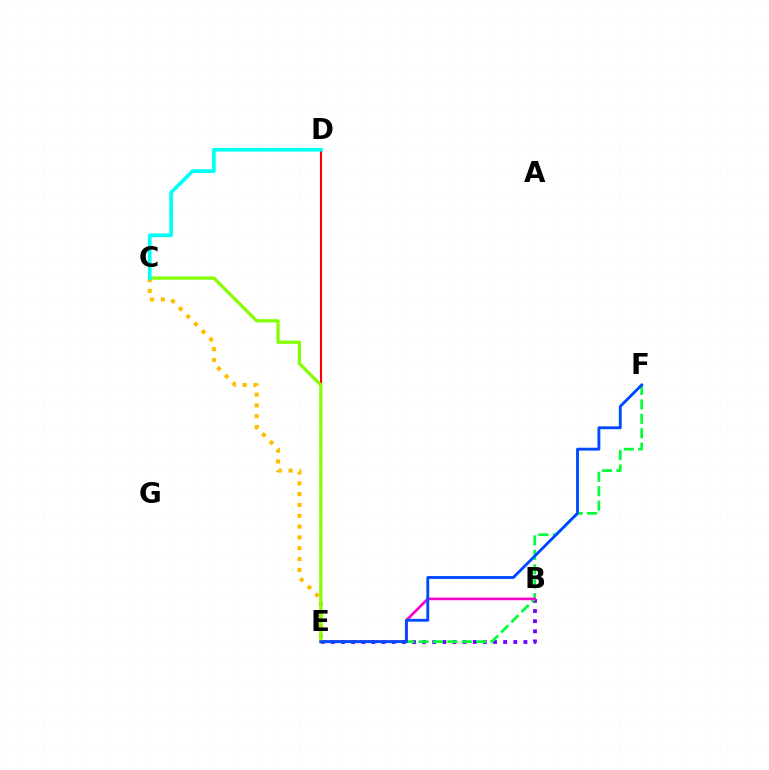{('C', 'E'): [{'color': '#ffbd00', 'line_style': 'dotted', 'thickness': 2.94}, {'color': '#84ff00', 'line_style': 'solid', 'thickness': 2.34}], ('B', 'E'): [{'color': '#7200ff', 'line_style': 'dotted', 'thickness': 2.75}, {'color': '#ff00cf', 'line_style': 'solid', 'thickness': 1.9}], ('E', 'F'): [{'color': '#00ff39', 'line_style': 'dashed', 'thickness': 1.96}, {'color': '#004bff', 'line_style': 'solid', 'thickness': 2.07}], ('D', 'E'): [{'color': '#ff0000', 'line_style': 'solid', 'thickness': 1.52}], ('C', 'D'): [{'color': '#00fff6', 'line_style': 'solid', 'thickness': 2.65}]}